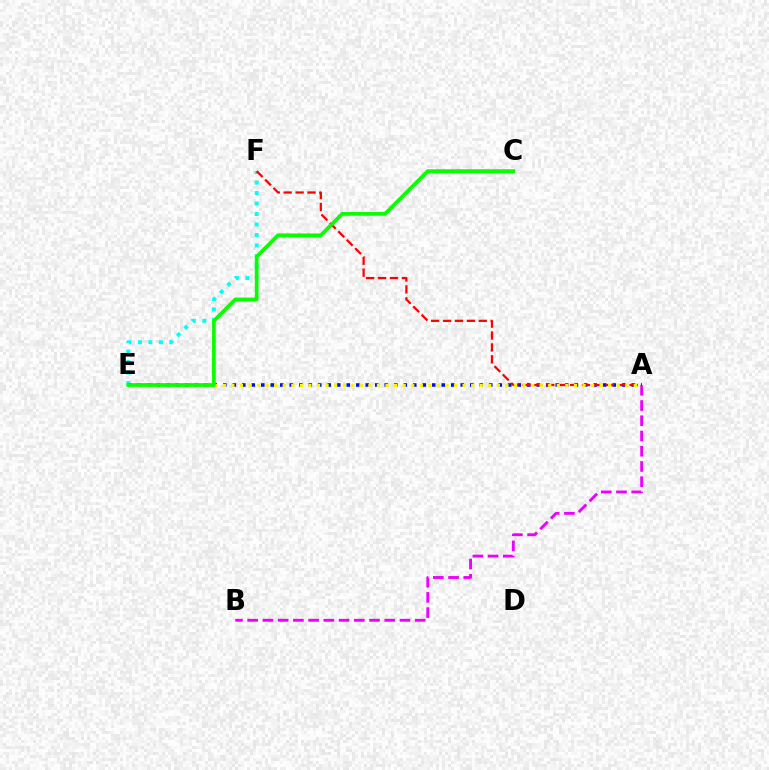{('E', 'F'): [{'color': '#00fff6', 'line_style': 'dotted', 'thickness': 2.85}], ('A', 'E'): [{'color': '#0010ff', 'line_style': 'dotted', 'thickness': 2.58}, {'color': '#fcf500', 'line_style': 'dotted', 'thickness': 2.33}], ('A', 'B'): [{'color': '#ee00ff', 'line_style': 'dashed', 'thickness': 2.07}], ('A', 'F'): [{'color': '#ff0000', 'line_style': 'dashed', 'thickness': 1.62}], ('C', 'E'): [{'color': '#08ff00', 'line_style': 'solid', 'thickness': 2.69}]}